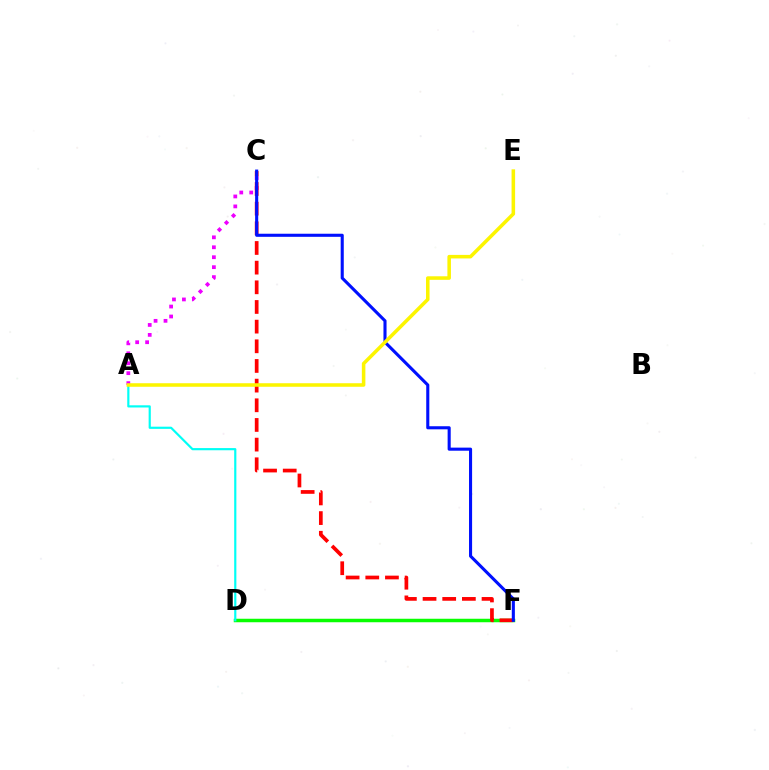{('D', 'F'): [{'color': '#08ff00', 'line_style': 'solid', 'thickness': 2.51}], ('A', 'D'): [{'color': '#00fff6', 'line_style': 'solid', 'thickness': 1.57}], ('A', 'C'): [{'color': '#ee00ff', 'line_style': 'dotted', 'thickness': 2.7}], ('C', 'F'): [{'color': '#ff0000', 'line_style': 'dashed', 'thickness': 2.67}, {'color': '#0010ff', 'line_style': 'solid', 'thickness': 2.22}], ('A', 'E'): [{'color': '#fcf500', 'line_style': 'solid', 'thickness': 2.55}]}